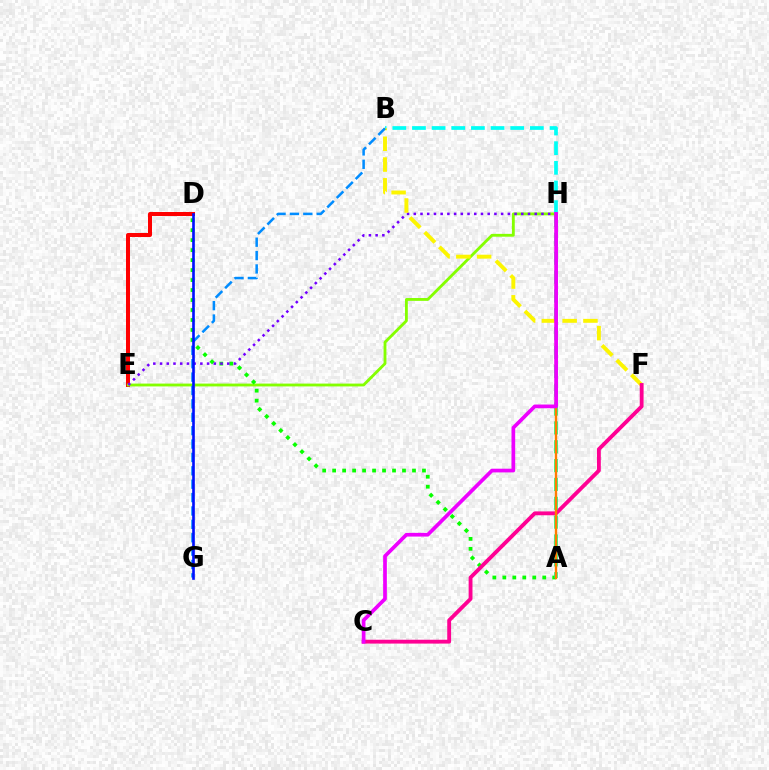{('D', 'E'): [{'color': '#ff0000', 'line_style': 'solid', 'thickness': 2.89}], ('E', 'H'): [{'color': '#84ff00', 'line_style': 'solid', 'thickness': 2.04}, {'color': '#7200ff', 'line_style': 'dotted', 'thickness': 1.83}], ('A', 'D'): [{'color': '#08ff00', 'line_style': 'dotted', 'thickness': 2.71}], ('B', 'H'): [{'color': '#00fff6', 'line_style': 'dashed', 'thickness': 2.67}], ('B', 'F'): [{'color': '#fcf500', 'line_style': 'dashed', 'thickness': 2.82}], ('B', 'G'): [{'color': '#008cff', 'line_style': 'dashed', 'thickness': 1.82}], ('D', 'G'): [{'color': '#0010ff', 'line_style': 'solid', 'thickness': 1.9}], ('C', 'F'): [{'color': '#ff0094', 'line_style': 'solid', 'thickness': 2.77}], ('A', 'H'): [{'color': '#00ff74', 'line_style': 'dashed', 'thickness': 2.56}, {'color': '#ff7c00', 'line_style': 'solid', 'thickness': 1.69}], ('C', 'H'): [{'color': '#ee00ff', 'line_style': 'solid', 'thickness': 2.67}]}